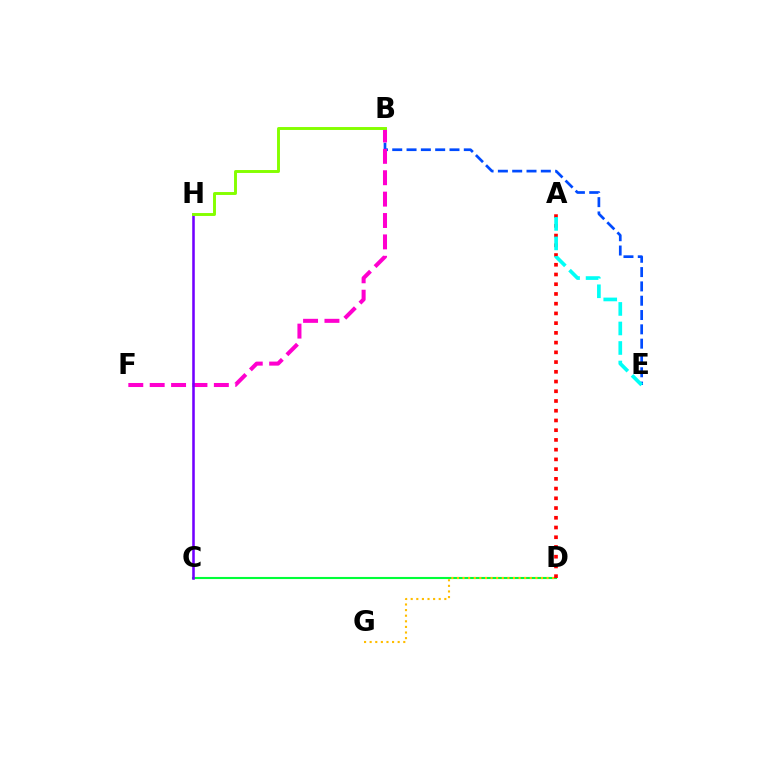{('B', 'E'): [{'color': '#004bff', 'line_style': 'dashed', 'thickness': 1.94}], ('B', 'F'): [{'color': '#ff00cf', 'line_style': 'dashed', 'thickness': 2.91}], ('C', 'D'): [{'color': '#00ff39', 'line_style': 'solid', 'thickness': 1.51}], ('C', 'H'): [{'color': '#7200ff', 'line_style': 'solid', 'thickness': 1.84}], ('D', 'G'): [{'color': '#ffbd00', 'line_style': 'dotted', 'thickness': 1.52}], ('A', 'D'): [{'color': '#ff0000', 'line_style': 'dotted', 'thickness': 2.64}], ('B', 'H'): [{'color': '#84ff00', 'line_style': 'solid', 'thickness': 2.11}], ('A', 'E'): [{'color': '#00fff6', 'line_style': 'dashed', 'thickness': 2.65}]}